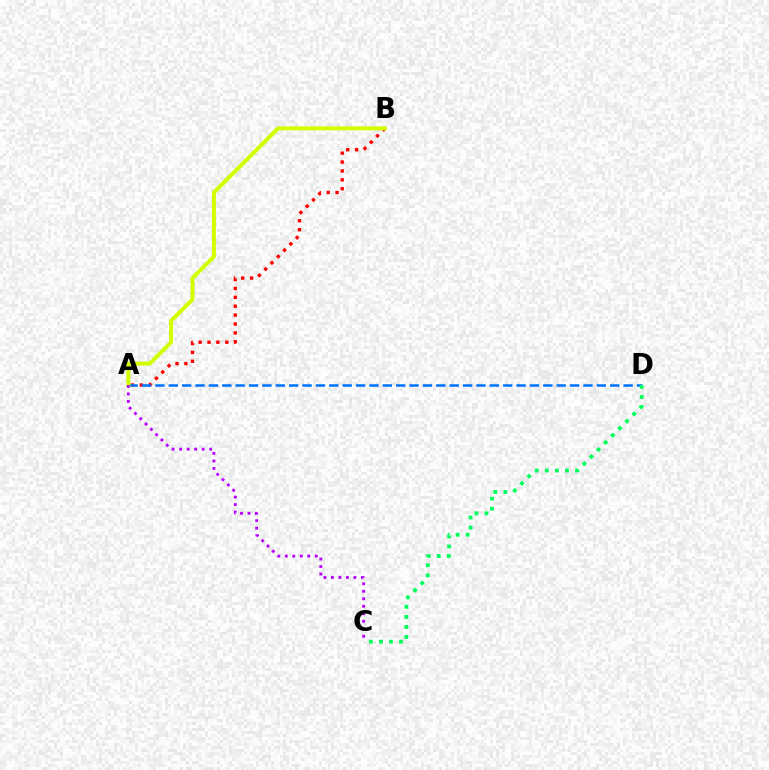{('A', 'B'): [{'color': '#ff0000', 'line_style': 'dotted', 'thickness': 2.42}, {'color': '#d1ff00', 'line_style': 'solid', 'thickness': 2.86}], ('A', 'D'): [{'color': '#0074ff', 'line_style': 'dashed', 'thickness': 1.82}], ('C', 'D'): [{'color': '#00ff5c', 'line_style': 'dotted', 'thickness': 2.73}], ('A', 'C'): [{'color': '#b900ff', 'line_style': 'dotted', 'thickness': 2.04}]}